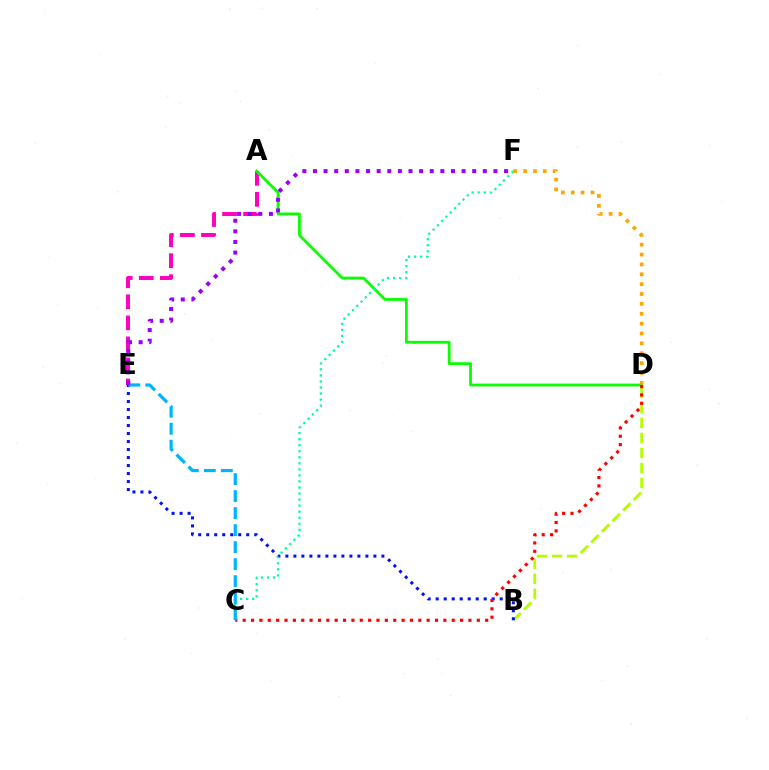{('A', 'E'): [{'color': '#ff00bd', 'line_style': 'dashed', 'thickness': 2.86}], ('A', 'D'): [{'color': '#08ff00', 'line_style': 'solid', 'thickness': 2.0}], ('B', 'D'): [{'color': '#b3ff00', 'line_style': 'dashed', 'thickness': 2.04}], ('D', 'F'): [{'color': '#ffa500', 'line_style': 'dotted', 'thickness': 2.68}], ('B', 'E'): [{'color': '#0010ff', 'line_style': 'dotted', 'thickness': 2.17}], ('C', 'D'): [{'color': '#ff0000', 'line_style': 'dotted', 'thickness': 2.27}], ('C', 'F'): [{'color': '#00ff9d', 'line_style': 'dotted', 'thickness': 1.64}], ('C', 'E'): [{'color': '#00b5ff', 'line_style': 'dashed', 'thickness': 2.31}], ('E', 'F'): [{'color': '#9b00ff', 'line_style': 'dotted', 'thickness': 2.88}]}